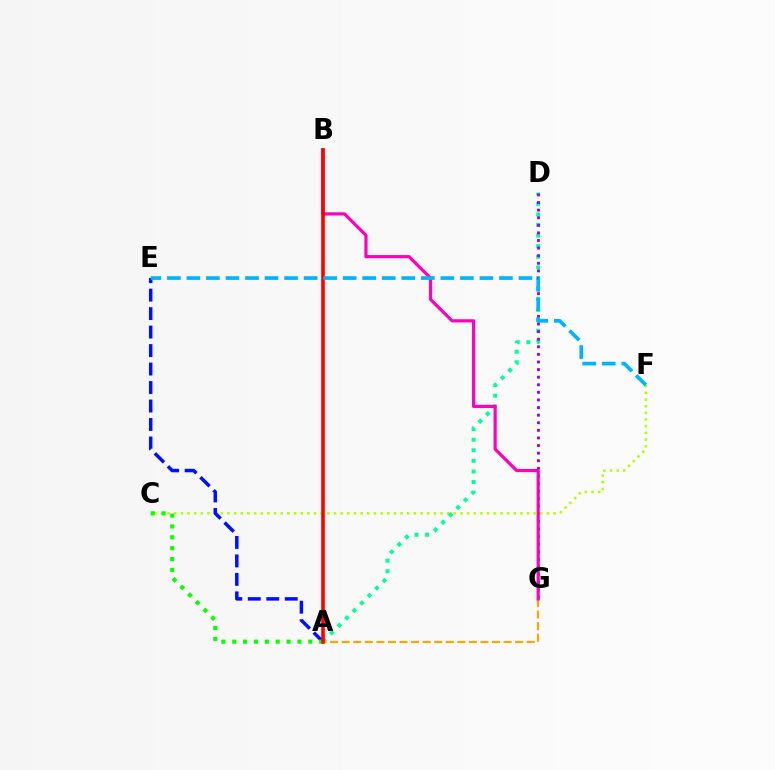{('C', 'F'): [{'color': '#b3ff00', 'line_style': 'dotted', 'thickness': 1.81}], ('A', 'E'): [{'color': '#0010ff', 'line_style': 'dashed', 'thickness': 2.51}], ('A', 'D'): [{'color': '#00ff9d', 'line_style': 'dotted', 'thickness': 2.88}], ('A', 'G'): [{'color': '#ffa500', 'line_style': 'dashed', 'thickness': 1.57}], ('D', 'G'): [{'color': '#9b00ff', 'line_style': 'dotted', 'thickness': 2.06}], ('B', 'G'): [{'color': '#ff00bd', 'line_style': 'solid', 'thickness': 2.3}], ('A', 'C'): [{'color': '#08ff00', 'line_style': 'dotted', 'thickness': 2.95}], ('A', 'B'): [{'color': '#ff0000', 'line_style': 'solid', 'thickness': 2.6}], ('E', 'F'): [{'color': '#00b5ff', 'line_style': 'dashed', 'thickness': 2.65}]}